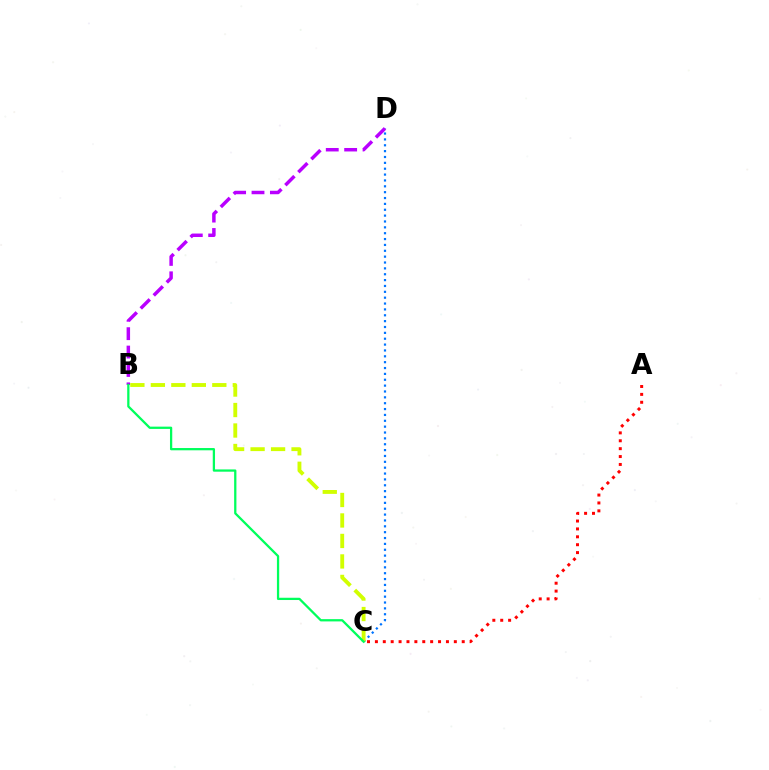{('C', 'D'): [{'color': '#0074ff', 'line_style': 'dotted', 'thickness': 1.59}], ('B', 'D'): [{'color': '#b900ff', 'line_style': 'dashed', 'thickness': 2.5}], ('A', 'C'): [{'color': '#ff0000', 'line_style': 'dotted', 'thickness': 2.14}], ('B', 'C'): [{'color': '#d1ff00', 'line_style': 'dashed', 'thickness': 2.78}, {'color': '#00ff5c', 'line_style': 'solid', 'thickness': 1.64}]}